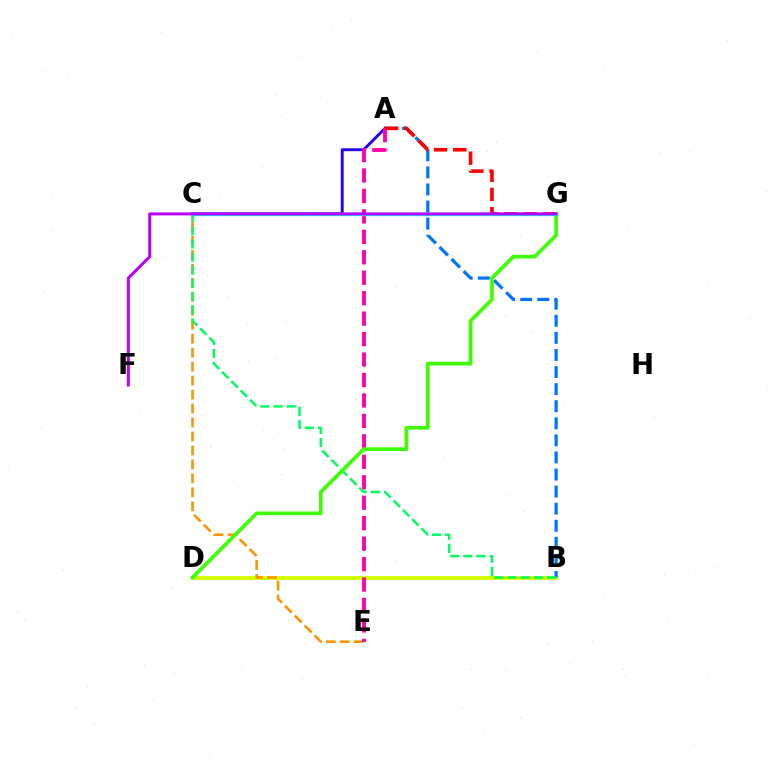{('A', 'C'): [{'color': '#2500ff', 'line_style': 'solid', 'thickness': 2.08}], ('B', 'D'): [{'color': '#d1ff00', 'line_style': 'solid', 'thickness': 2.76}], ('C', 'E'): [{'color': '#ff9400', 'line_style': 'dashed', 'thickness': 1.9}], ('A', 'E'): [{'color': '#ff00ac', 'line_style': 'dashed', 'thickness': 2.78}], ('A', 'B'): [{'color': '#0074ff', 'line_style': 'dashed', 'thickness': 2.32}], ('B', 'C'): [{'color': '#00ff5c', 'line_style': 'dashed', 'thickness': 1.79}], ('D', 'G'): [{'color': '#3dff00', 'line_style': 'solid', 'thickness': 2.63}], ('A', 'G'): [{'color': '#ff0000', 'line_style': 'dashed', 'thickness': 2.61}], ('C', 'G'): [{'color': '#00fff6', 'line_style': 'solid', 'thickness': 2.41}], ('F', 'G'): [{'color': '#b900ff', 'line_style': 'solid', 'thickness': 2.16}]}